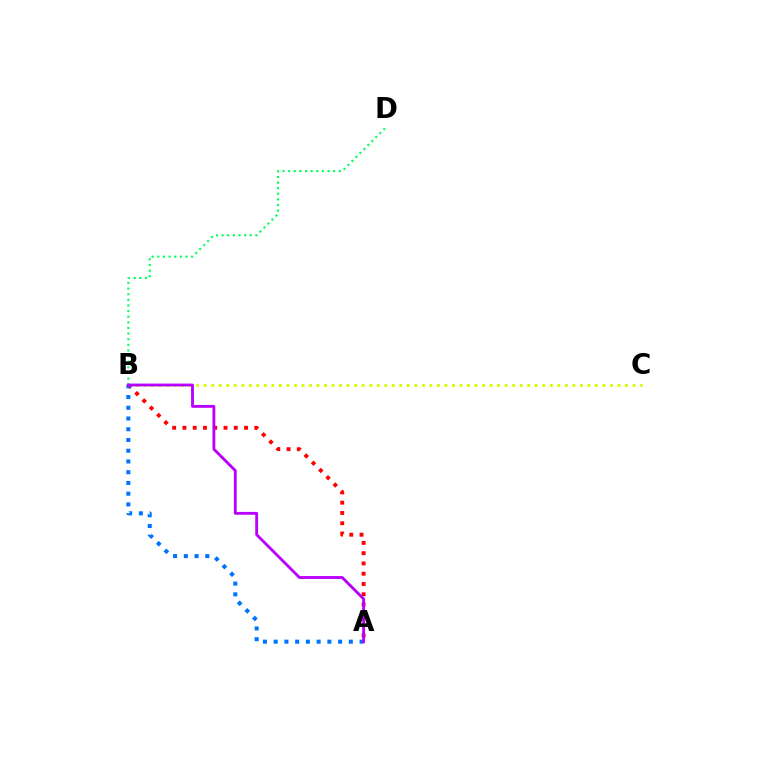{('B', 'C'): [{'color': '#d1ff00', 'line_style': 'dotted', 'thickness': 2.04}], ('B', 'D'): [{'color': '#00ff5c', 'line_style': 'dotted', 'thickness': 1.53}], ('A', 'B'): [{'color': '#ff0000', 'line_style': 'dotted', 'thickness': 2.79}, {'color': '#0074ff', 'line_style': 'dotted', 'thickness': 2.92}, {'color': '#b900ff', 'line_style': 'solid', 'thickness': 2.05}]}